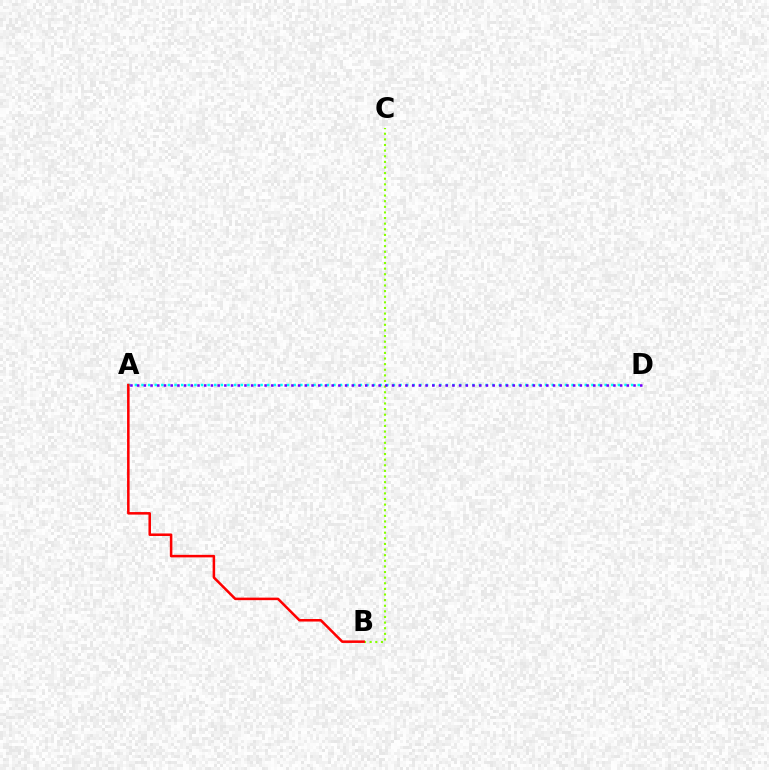{('B', 'C'): [{'color': '#84ff00', 'line_style': 'dotted', 'thickness': 1.53}], ('A', 'D'): [{'color': '#00fff6', 'line_style': 'dotted', 'thickness': 1.8}, {'color': '#7200ff', 'line_style': 'dotted', 'thickness': 1.82}], ('A', 'B'): [{'color': '#ff0000', 'line_style': 'solid', 'thickness': 1.82}]}